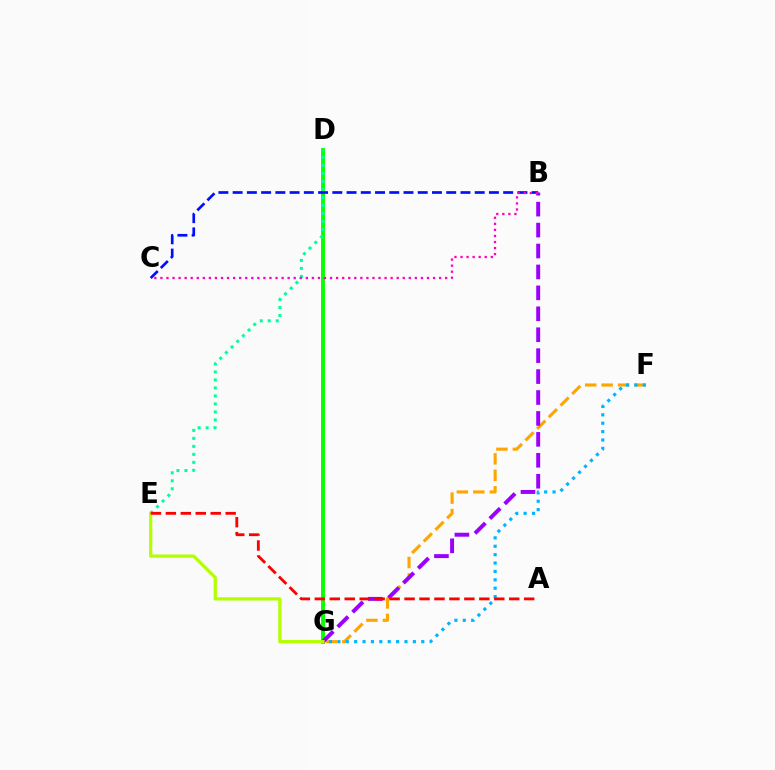{('D', 'G'): [{'color': '#08ff00', 'line_style': 'solid', 'thickness': 2.8}], ('B', 'C'): [{'color': '#0010ff', 'line_style': 'dashed', 'thickness': 1.93}, {'color': '#ff00bd', 'line_style': 'dotted', 'thickness': 1.65}], ('D', 'E'): [{'color': '#00ff9d', 'line_style': 'dotted', 'thickness': 2.17}], ('F', 'G'): [{'color': '#ffa500', 'line_style': 'dashed', 'thickness': 2.24}, {'color': '#00b5ff', 'line_style': 'dotted', 'thickness': 2.28}], ('B', 'G'): [{'color': '#9b00ff', 'line_style': 'dashed', 'thickness': 2.84}], ('E', 'G'): [{'color': '#b3ff00', 'line_style': 'solid', 'thickness': 2.34}], ('A', 'E'): [{'color': '#ff0000', 'line_style': 'dashed', 'thickness': 2.03}]}